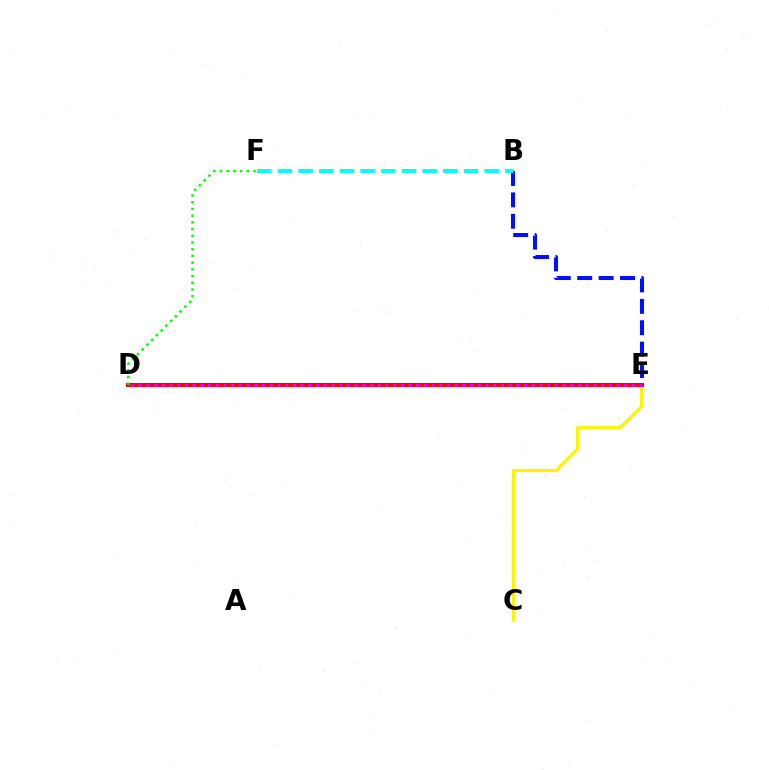{('C', 'E'): [{'color': '#fcf500', 'line_style': 'solid', 'thickness': 2.32}], ('D', 'E'): [{'color': '#ff0000', 'line_style': 'solid', 'thickness': 2.88}, {'color': '#ee00ff', 'line_style': 'dotted', 'thickness': 2.09}], ('B', 'E'): [{'color': '#0010ff', 'line_style': 'dashed', 'thickness': 2.91}], ('B', 'F'): [{'color': '#00fff6', 'line_style': 'dashed', 'thickness': 2.81}], ('D', 'F'): [{'color': '#08ff00', 'line_style': 'dotted', 'thickness': 1.82}]}